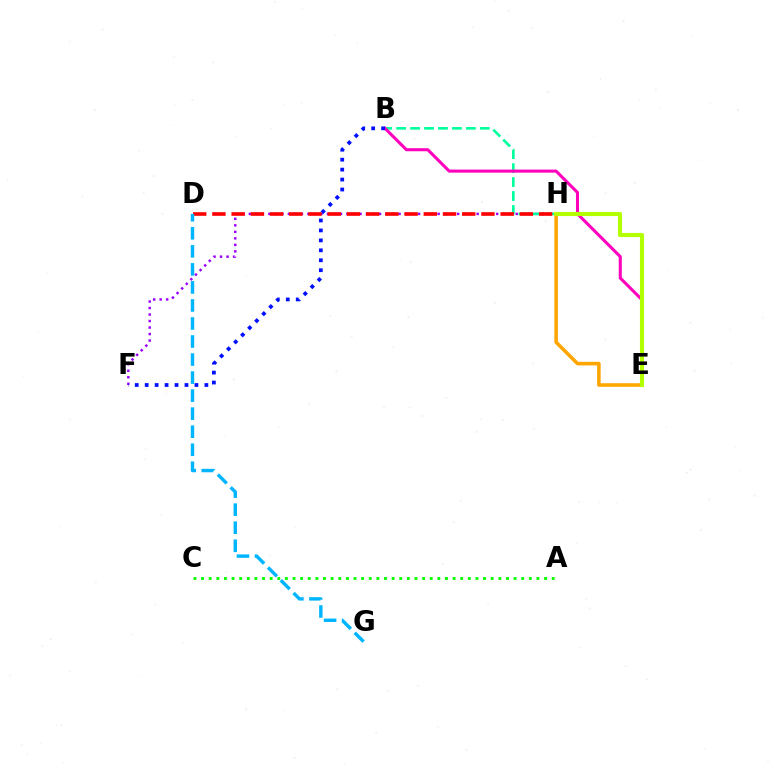{('F', 'H'): [{'color': '#9b00ff', 'line_style': 'dotted', 'thickness': 1.77}], ('B', 'H'): [{'color': '#00ff9d', 'line_style': 'dashed', 'thickness': 1.89}], ('B', 'E'): [{'color': '#ff00bd', 'line_style': 'solid', 'thickness': 2.2}], ('B', 'F'): [{'color': '#0010ff', 'line_style': 'dotted', 'thickness': 2.7}], ('E', 'H'): [{'color': '#ffa500', 'line_style': 'solid', 'thickness': 2.57}, {'color': '#b3ff00', 'line_style': 'solid', 'thickness': 2.97}], ('D', 'H'): [{'color': '#ff0000', 'line_style': 'dashed', 'thickness': 2.61}], ('A', 'C'): [{'color': '#08ff00', 'line_style': 'dotted', 'thickness': 2.07}], ('D', 'G'): [{'color': '#00b5ff', 'line_style': 'dashed', 'thickness': 2.45}]}